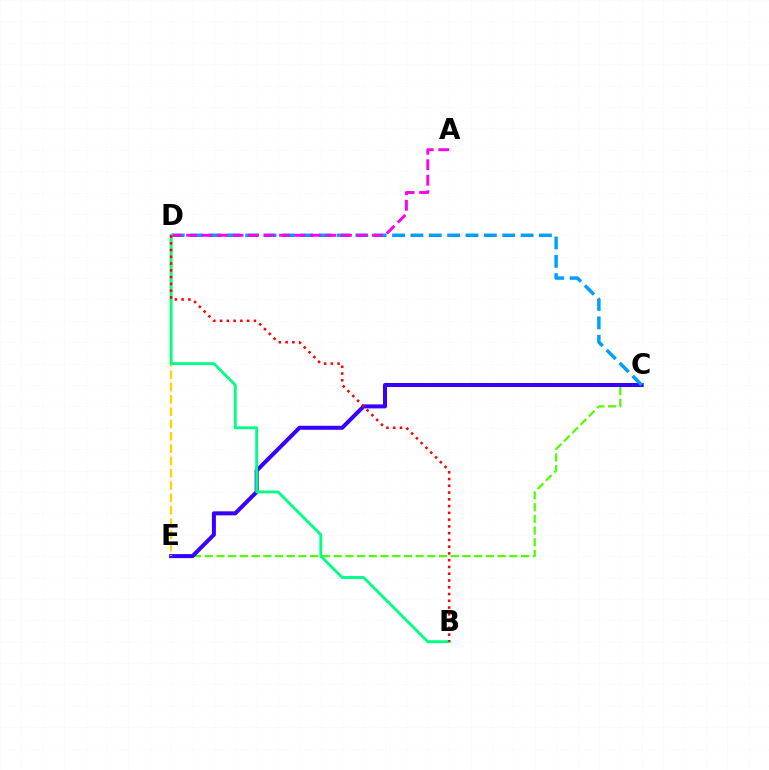{('C', 'E'): [{'color': '#4fff00', 'line_style': 'dashed', 'thickness': 1.59}, {'color': '#3700ff', 'line_style': 'solid', 'thickness': 2.88}], ('D', 'E'): [{'color': '#ffd500', 'line_style': 'dashed', 'thickness': 1.67}], ('C', 'D'): [{'color': '#009eff', 'line_style': 'dashed', 'thickness': 2.49}], ('A', 'D'): [{'color': '#ff00ed', 'line_style': 'dashed', 'thickness': 2.1}], ('B', 'D'): [{'color': '#00ff86', 'line_style': 'solid', 'thickness': 2.06}, {'color': '#ff0000', 'line_style': 'dotted', 'thickness': 1.84}]}